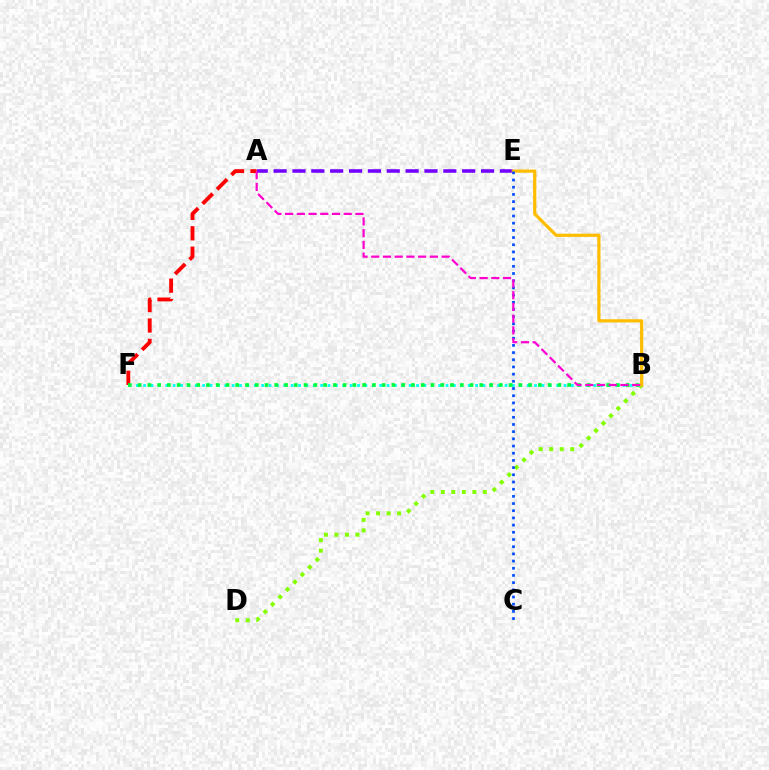{('B', 'D'): [{'color': '#84ff00', 'line_style': 'dotted', 'thickness': 2.86}], ('A', 'E'): [{'color': '#7200ff', 'line_style': 'dashed', 'thickness': 2.56}], ('A', 'F'): [{'color': '#ff0000', 'line_style': 'dashed', 'thickness': 2.77}], ('B', 'F'): [{'color': '#00fff6', 'line_style': 'dotted', 'thickness': 2.0}, {'color': '#00ff39', 'line_style': 'dotted', 'thickness': 2.65}], ('B', 'E'): [{'color': '#ffbd00', 'line_style': 'solid', 'thickness': 2.31}], ('C', 'E'): [{'color': '#004bff', 'line_style': 'dotted', 'thickness': 1.95}], ('A', 'B'): [{'color': '#ff00cf', 'line_style': 'dashed', 'thickness': 1.59}]}